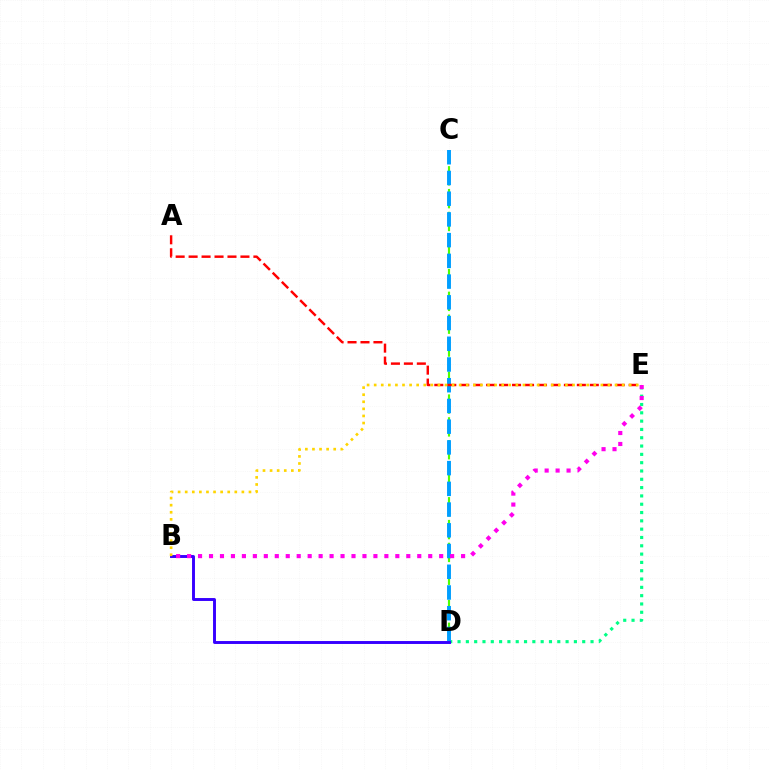{('C', 'D'): [{'color': '#4fff00', 'line_style': 'dashed', 'thickness': 1.55}, {'color': '#009eff', 'line_style': 'dashed', 'thickness': 2.82}], ('D', 'E'): [{'color': '#00ff86', 'line_style': 'dotted', 'thickness': 2.26}], ('A', 'E'): [{'color': '#ff0000', 'line_style': 'dashed', 'thickness': 1.76}], ('B', 'D'): [{'color': '#3700ff', 'line_style': 'solid', 'thickness': 2.1}], ('B', 'E'): [{'color': '#ff00ed', 'line_style': 'dotted', 'thickness': 2.98}, {'color': '#ffd500', 'line_style': 'dotted', 'thickness': 1.92}]}